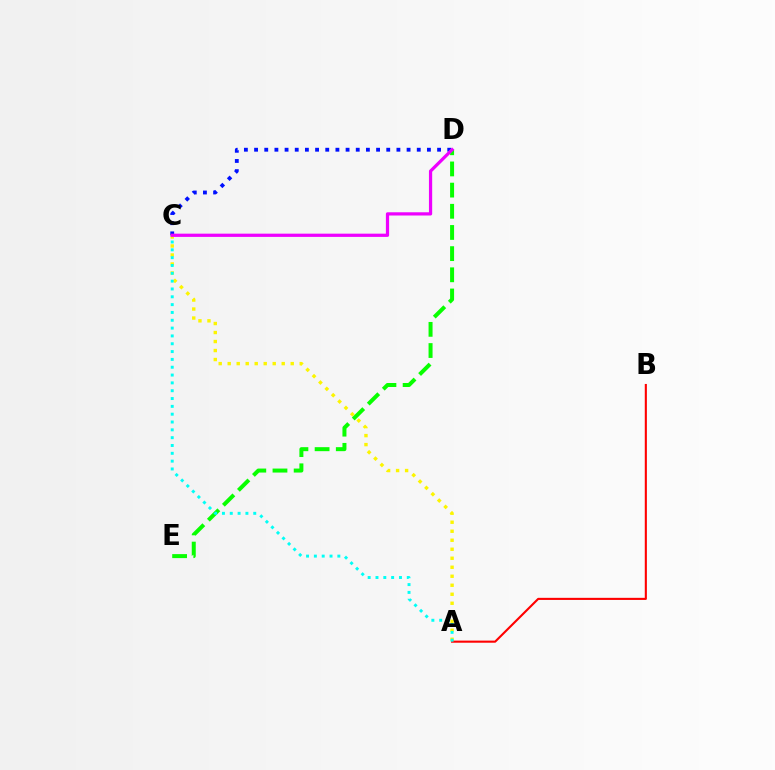{('A', 'C'): [{'color': '#fcf500', 'line_style': 'dotted', 'thickness': 2.45}, {'color': '#00fff6', 'line_style': 'dotted', 'thickness': 2.13}], ('C', 'D'): [{'color': '#0010ff', 'line_style': 'dotted', 'thickness': 2.76}, {'color': '#ee00ff', 'line_style': 'solid', 'thickness': 2.33}], ('D', 'E'): [{'color': '#08ff00', 'line_style': 'dashed', 'thickness': 2.88}], ('A', 'B'): [{'color': '#ff0000', 'line_style': 'solid', 'thickness': 1.52}]}